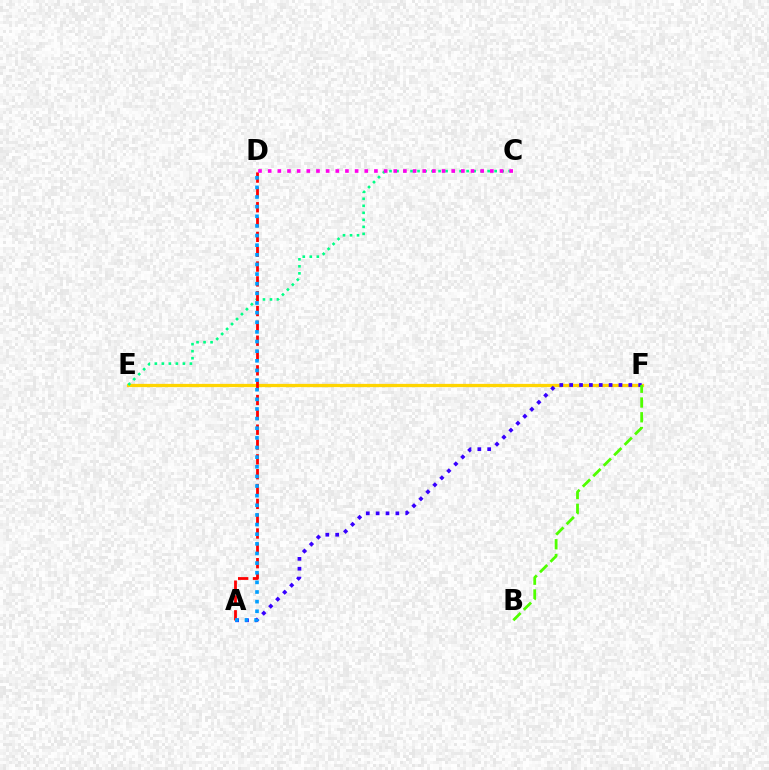{('E', 'F'): [{'color': '#ffd500', 'line_style': 'solid', 'thickness': 2.35}], ('A', 'F'): [{'color': '#3700ff', 'line_style': 'dotted', 'thickness': 2.68}], ('C', 'E'): [{'color': '#00ff86', 'line_style': 'dotted', 'thickness': 1.9}], ('A', 'D'): [{'color': '#ff0000', 'line_style': 'dashed', 'thickness': 2.01}, {'color': '#009eff', 'line_style': 'dotted', 'thickness': 2.62}], ('B', 'F'): [{'color': '#4fff00', 'line_style': 'dashed', 'thickness': 2.01}], ('C', 'D'): [{'color': '#ff00ed', 'line_style': 'dotted', 'thickness': 2.62}]}